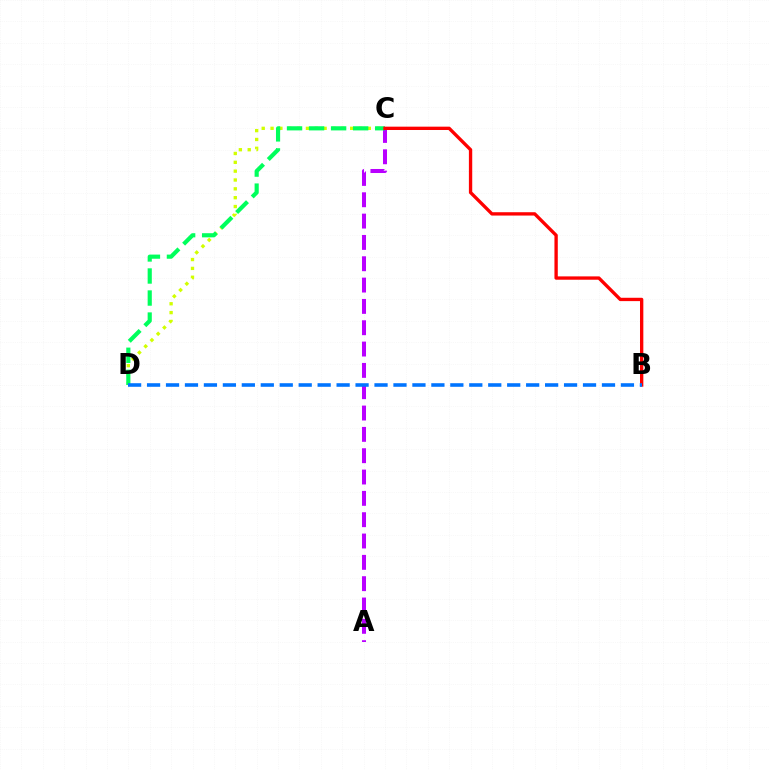{('A', 'C'): [{'color': '#b900ff', 'line_style': 'dashed', 'thickness': 2.9}], ('C', 'D'): [{'color': '#d1ff00', 'line_style': 'dotted', 'thickness': 2.4}, {'color': '#00ff5c', 'line_style': 'dashed', 'thickness': 2.99}], ('B', 'C'): [{'color': '#ff0000', 'line_style': 'solid', 'thickness': 2.41}], ('B', 'D'): [{'color': '#0074ff', 'line_style': 'dashed', 'thickness': 2.57}]}